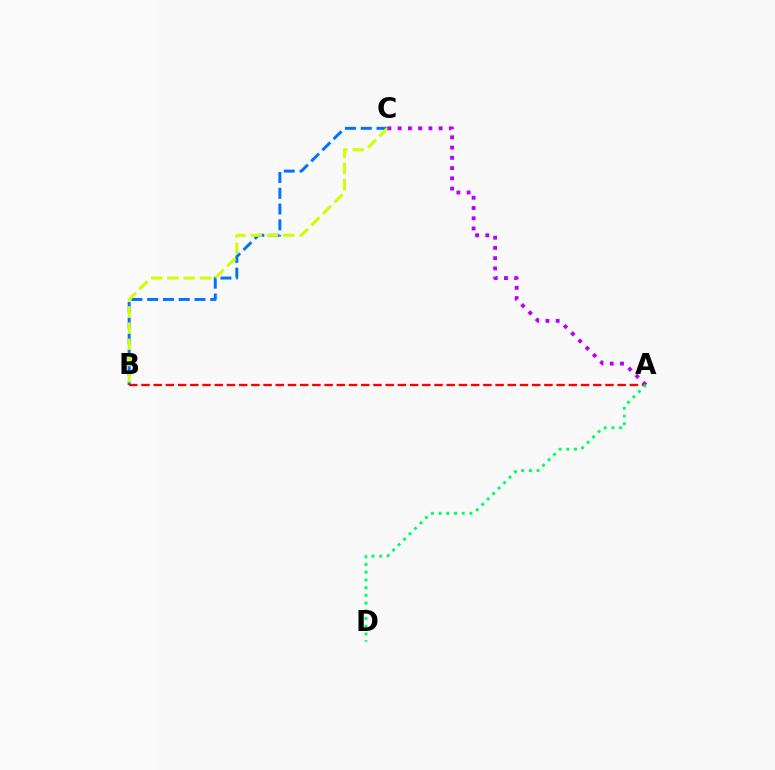{('B', 'C'): [{'color': '#0074ff', 'line_style': 'dashed', 'thickness': 2.14}, {'color': '#d1ff00', 'line_style': 'dashed', 'thickness': 2.21}], ('A', 'B'): [{'color': '#ff0000', 'line_style': 'dashed', 'thickness': 1.66}], ('A', 'C'): [{'color': '#b900ff', 'line_style': 'dotted', 'thickness': 2.78}], ('A', 'D'): [{'color': '#00ff5c', 'line_style': 'dotted', 'thickness': 2.09}]}